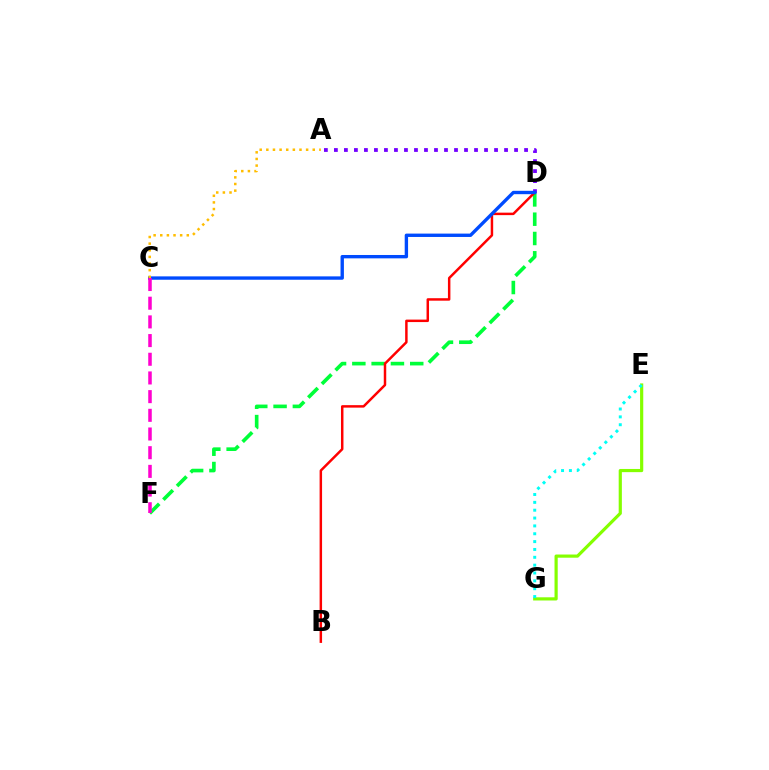{('E', 'G'): [{'color': '#84ff00', 'line_style': 'solid', 'thickness': 2.29}, {'color': '#00fff6', 'line_style': 'dotted', 'thickness': 2.13}], ('D', 'F'): [{'color': '#00ff39', 'line_style': 'dashed', 'thickness': 2.62}], ('B', 'D'): [{'color': '#ff0000', 'line_style': 'solid', 'thickness': 1.78}], ('A', 'D'): [{'color': '#7200ff', 'line_style': 'dotted', 'thickness': 2.72}], ('C', 'D'): [{'color': '#004bff', 'line_style': 'solid', 'thickness': 2.42}], ('C', 'F'): [{'color': '#ff00cf', 'line_style': 'dashed', 'thickness': 2.54}], ('A', 'C'): [{'color': '#ffbd00', 'line_style': 'dotted', 'thickness': 1.8}]}